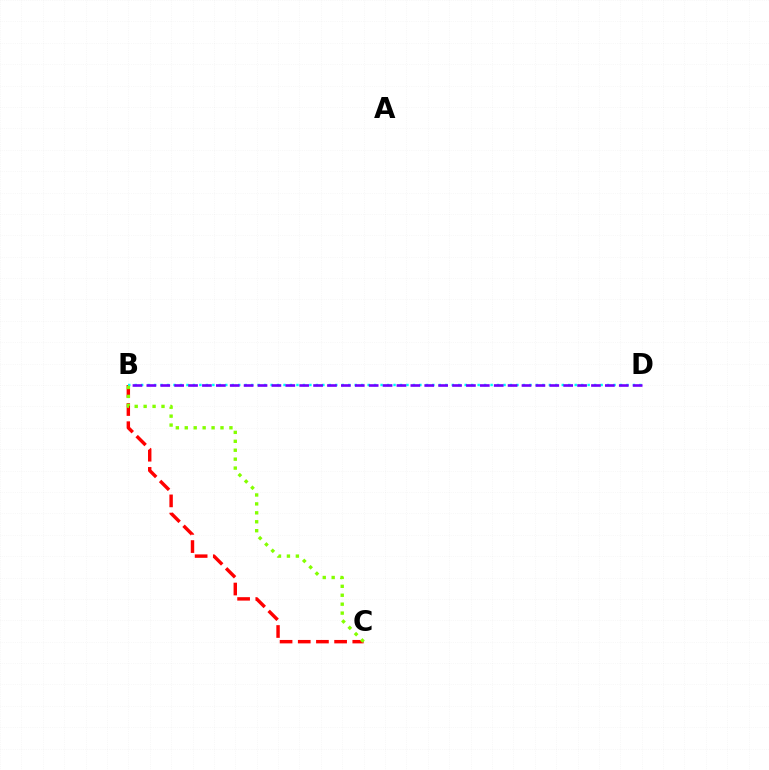{('B', 'C'): [{'color': '#ff0000', 'line_style': 'dashed', 'thickness': 2.47}, {'color': '#84ff00', 'line_style': 'dotted', 'thickness': 2.43}], ('B', 'D'): [{'color': '#00fff6', 'line_style': 'dotted', 'thickness': 1.76}, {'color': '#7200ff', 'line_style': 'dashed', 'thickness': 1.89}]}